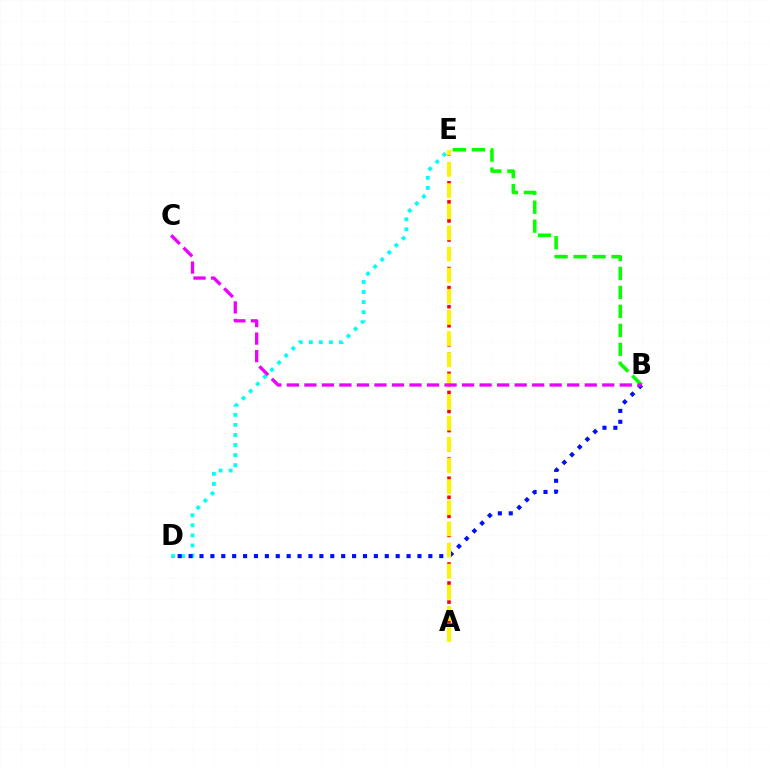{('A', 'E'): [{'color': '#ff0000', 'line_style': 'dotted', 'thickness': 2.59}, {'color': '#fcf500', 'line_style': 'dashed', 'thickness': 2.87}], ('B', 'E'): [{'color': '#08ff00', 'line_style': 'dashed', 'thickness': 2.58}], ('D', 'E'): [{'color': '#00fff6', 'line_style': 'dotted', 'thickness': 2.73}], ('B', 'D'): [{'color': '#0010ff', 'line_style': 'dotted', 'thickness': 2.96}], ('B', 'C'): [{'color': '#ee00ff', 'line_style': 'dashed', 'thickness': 2.38}]}